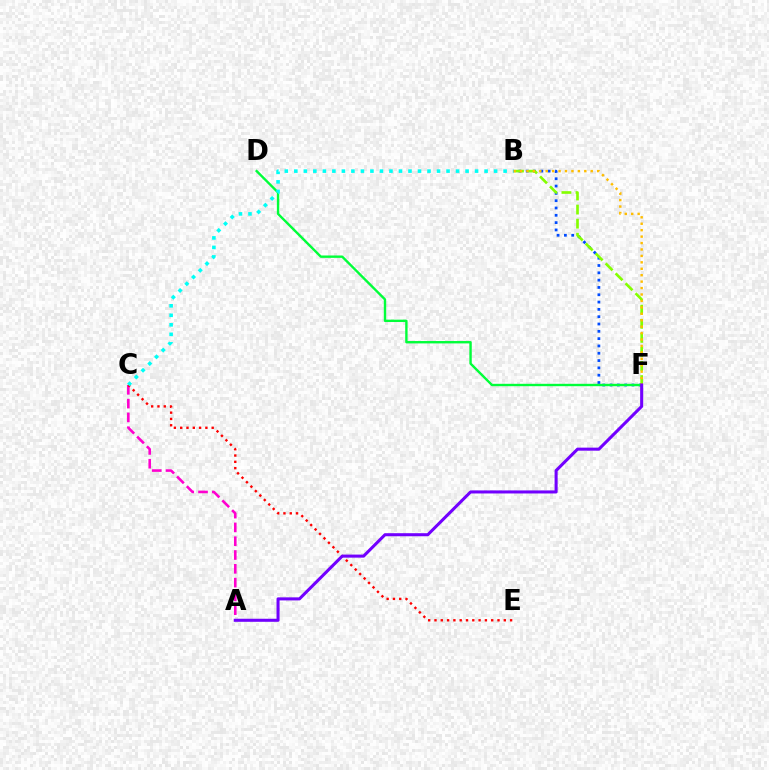{('B', 'F'): [{'color': '#004bff', 'line_style': 'dotted', 'thickness': 1.99}, {'color': '#84ff00', 'line_style': 'dashed', 'thickness': 1.91}, {'color': '#ffbd00', 'line_style': 'dotted', 'thickness': 1.75}], ('A', 'C'): [{'color': '#ff00cf', 'line_style': 'dashed', 'thickness': 1.87}], ('C', 'E'): [{'color': '#ff0000', 'line_style': 'dotted', 'thickness': 1.71}], ('D', 'F'): [{'color': '#00ff39', 'line_style': 'solid', 'thickness': 1.71}], ('A', 'F'): [{'color': '#7200ff', 'line_style': 'solid', 'thickness': 2.2}], ('B', 'C'): [{'color': '#00fff6', 'line_style': 'dotted', 'thickness': 2.58}]}